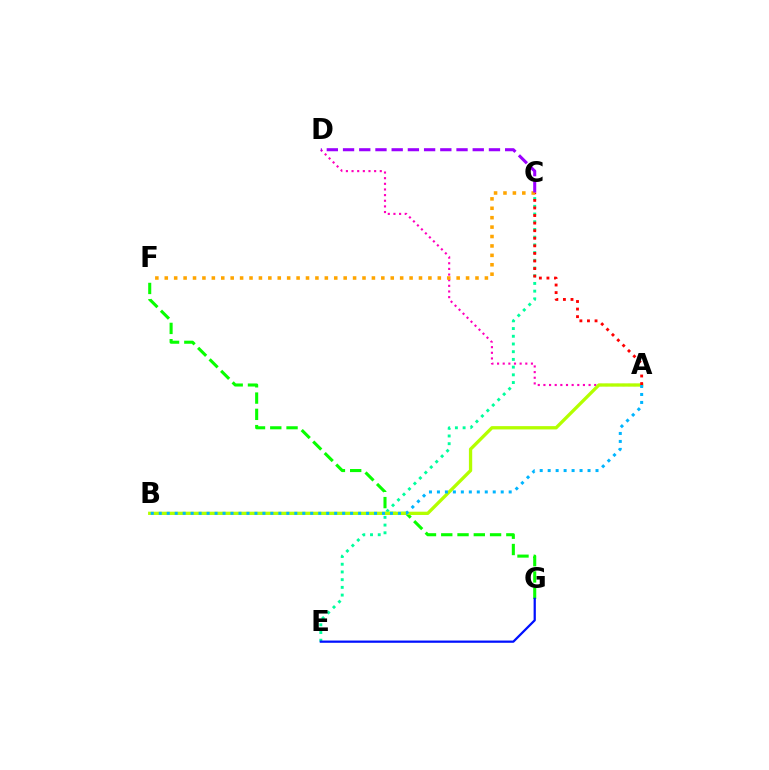{('F', 'G'): [{'color': '#08ff00', 'line_style': 'dashed', 'thickness': 2.21}], ('A', 'D'): [{'color': '#ff00bd', 'line_style': 'dotted', 'thickness': 1.53}], ('C', 'E'): [{'color': '#00ff9d', 'line_style': 'dotted', 'thickness': 2.1}], ('A', 'B'): [{'color': '#b3ff00', 'line_style': 'solid', 'thickness': 2.37}, {'color': '#00b5ff', 'line_style': 'dotted', 'thickness': 2.17}], ('A', 'C'): [{'color': '#ff0000', 'line_style': 'dotted', 'thickness': 2.06}], ('C', 'F'): [{'color': '#ffa500', 'line_style': 'dotted', 'thickness': 2.56}], ('E', 'G'): [{'color': '#0010ff', 'line_style': 'solid', 'thickness': 1.62}], ('C', 'D'): [{'color': '#9b00ff', 'line_style': 'dashed', 'thickness': 2.2}]}